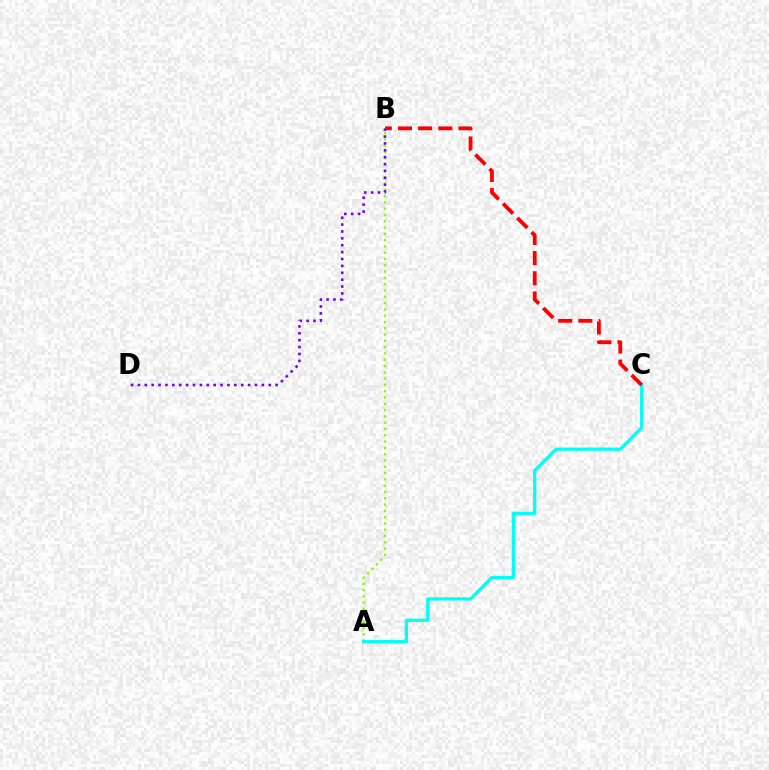{('A', 'B'): [{'color': '#84ff00', 'line_style': 'dotted', 'thickness': 1.71}], ('A', 'C'): [{'color': '#00fff6', 'line_style': 'solid', 'thickness': 2.34}], ('B', 'D'): [{'color': '#7200ff', 'line_style': 'dotted', 'thickness': 1.87}], ('B', 'C'): [{'color': '#ff0000', 'line_style': 'dashed', 'thickness': 2.74}]}